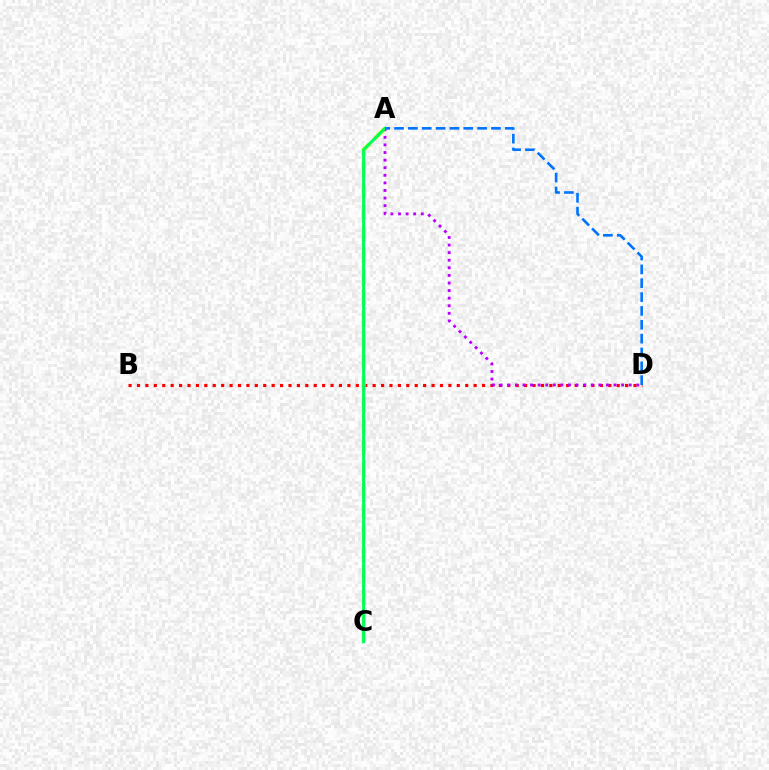{('B', 'D'): [{'color': '#ff0000', 'line_style': 'dotted', 'thickness': 2.29}], ('A', 'C'): [{'color': '#d1ff00', 'line_style': 'dashed', 'thickness': 2.9}, {'color': '#00ff5c', 'line_style': 'solid', 'thickness': 2.2}], ('A', 'D'): [{'color': '#b900ff', 'line_style': 'dotted', 'thickness': 2.06}, {'color': '#0074ff', 'line_style': 'dashed', 'thickness': 1.88}]}